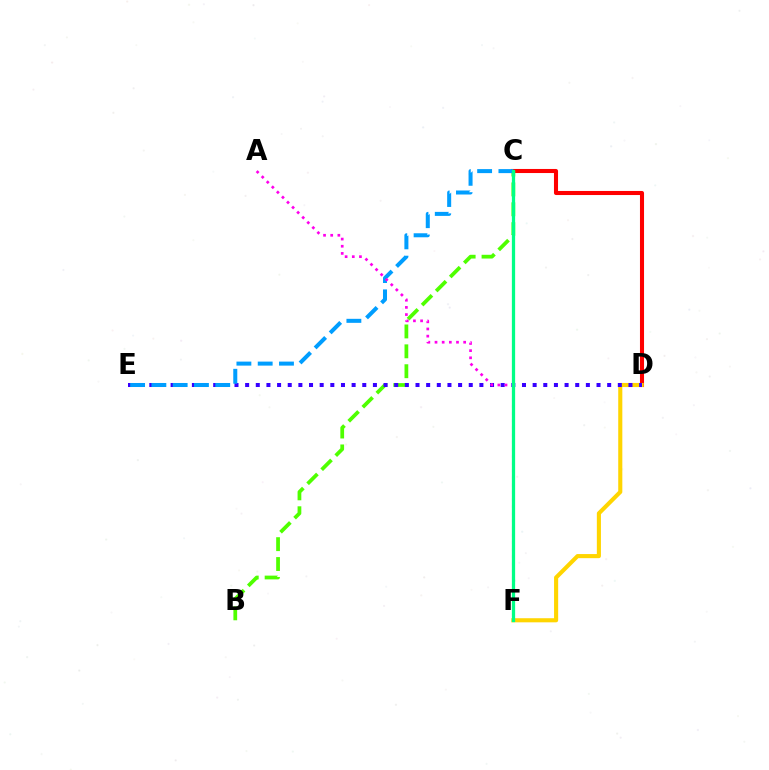{('C', 'D'): [{'color': '#ff0000', 'line_style': 'solid', 'thickness': 2.93}], ('B', 'C'): [{'color': '#4fff00', 'line_style': 'dashed', 'thickness': 2.7}], ('D', 'F'): [{'color': '#ffd500', 'line_style': 'solid', 'thickness': 2.95}], ('D', 'E'): [{'color': '#3700ff', 'line_style': 'dotted', 'thickness': 2.89}], ('C', 'E'): [{'color': '#009eff', 'line_style': 'dashed', 'thickness': 2.89}], ('A', 'F'): [{'color': '#ff00ed', 'line_style': 'dotted', 'thickness': 1.95}], ('C', 'F'): [{'color': '#00ff86', 'line_style': 'solid', 'thickness': 2.35}]}